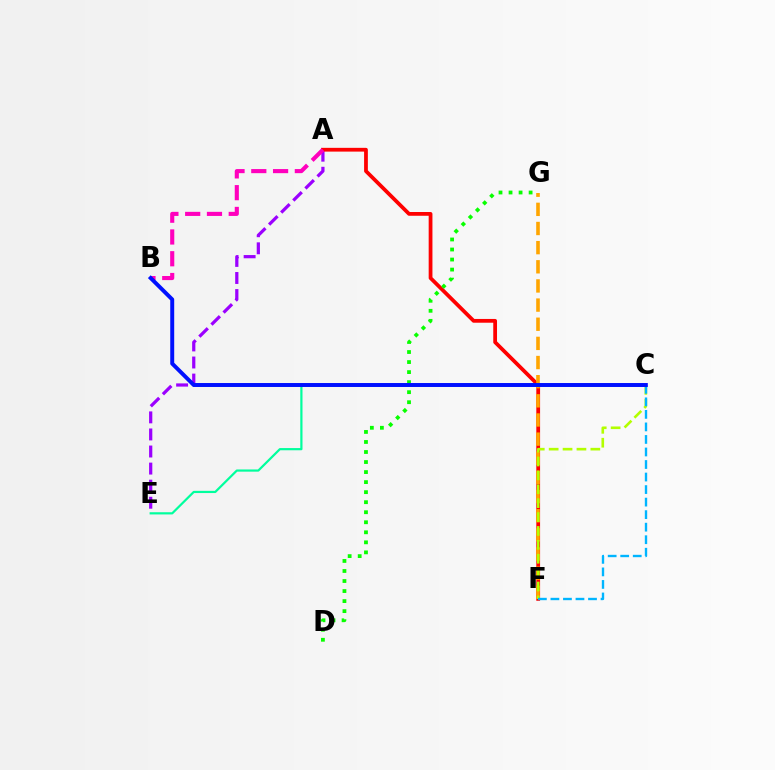{('C', 'E'): [{'color': '#00ff9d', 'line_style': 'solid', 'thickness': 1.59}], ('A', 'E'): [{'color': '#9b00ff', 'line_style': 'dashed', 'thickness': 2.32}], ('A', 'F'): [{'color': '#ff0000', 'line_style': 'solid', 'thickness': 2.71}], ('D', 'G'): [{'color': '#08ff00', 'line_style': 'dotted', 'thickness': 2.73}], ('F', 'G'): [{'color': '#ffa500', 'line_style': 'dashed', 'thickness': 2.6}], ('C', 'F'): [{'color': '#b3ff00', 'line_style': 'dashed', 'thickness': 1.89}, {'color': '#00b5ff', 'line_style': 'dashed', 'thickness': 1.7}], ('A', 'B'): [{'color': '#ff00bd', 'line_style': 'dashed', 'thickness': 2.96}], ('B', 'C'): [{'color': '#0010ff', 'line_style': 'solid', 'thickness': 2.85}]}